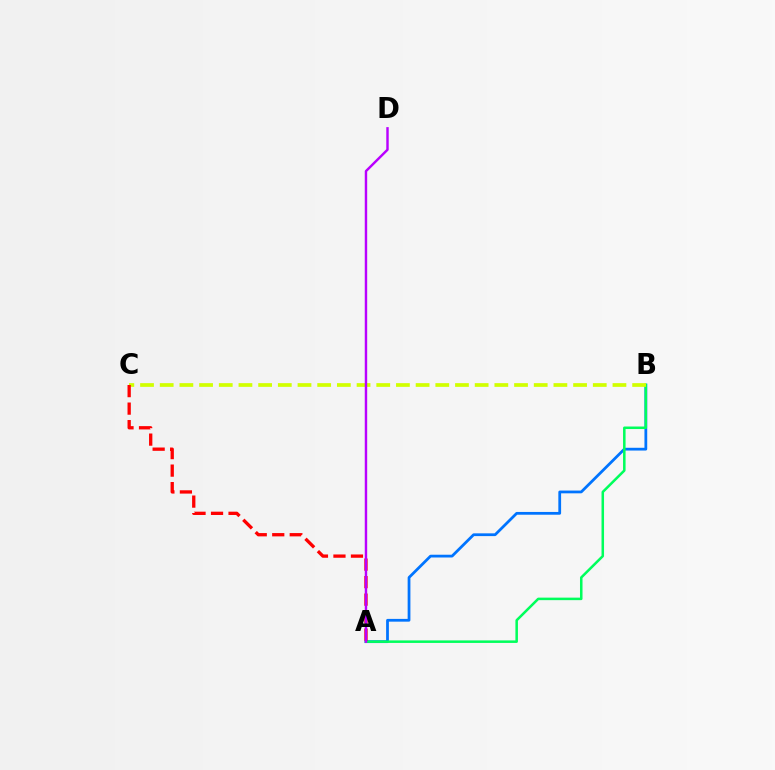{('A', 'B'): [{'color': '#0074ff', 'line_style': 'solid', 'thickness': 1.99}, {'color': '#00ff5c', 'line_style': 'solid', 'thickness': 1.82}], ('B', 'C'): [{'color': '#d1ff00', 'line_style': 'dashed', 'thickness': 2.67}], ('A', 'C'): [{'color': '#ff0000', 'line_style': 'dashed', 'thickness': 2.38}], ('A', 'D'): [{'color': '#b900ff', 'line_style': 'solid', 'thickness': 1.75}]}